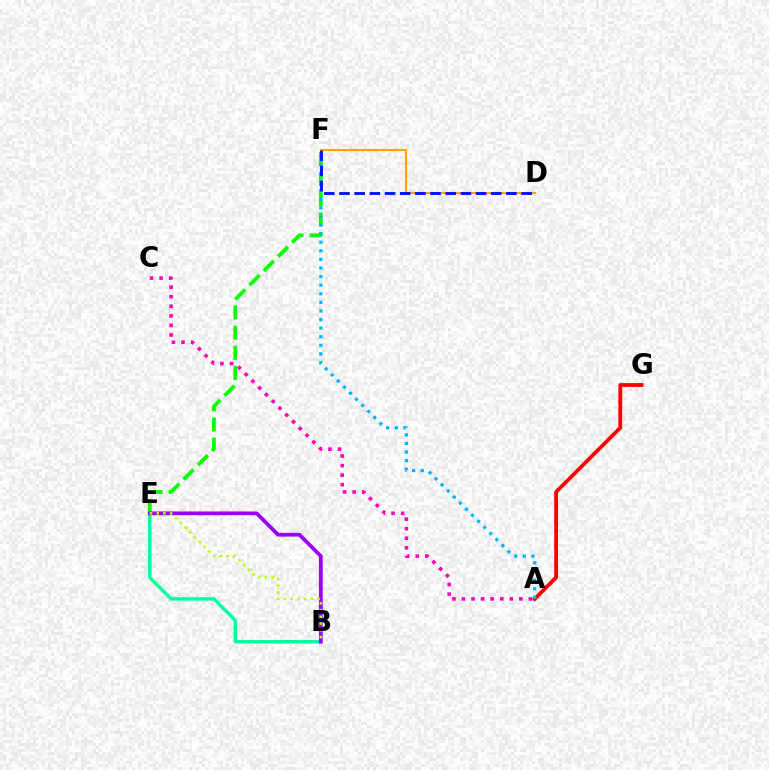{('B', 'E'): [{'color': '#00ff9d', 'line_style': 'solid', 'thickness': 2.44}, {'color': '#9b00ff', 'line_style': 'solid', 'thickness': 2.7}, {'color': '#b3ff00', 'line_style': 'dotted', 'thickness': 1.83}], ('A', 'C'): [{'color': '#ff00bd', 'line_style': 'dotted', 'thickness': 2.6}], ('E', 'F'): [{'color': '#08ff00', 'line_style': 'dashed', 'thickness': 2.74}], ('A', 'G'): [{'color': '#ff0000', 'line_style': 'solid', 'thickness': 2.74}], ('D', 'F'): [{'color': '#ffa500', 'line_style': 'solid', 'thickness': 1.54}, {'color': '#0010ff', 'line_style': 'dashed', 'thickness': 2.06}], ('A', 'F'): [{'color': '#00b5ff', 'line_style': 'dotted', 'thickness': 2.33}]}